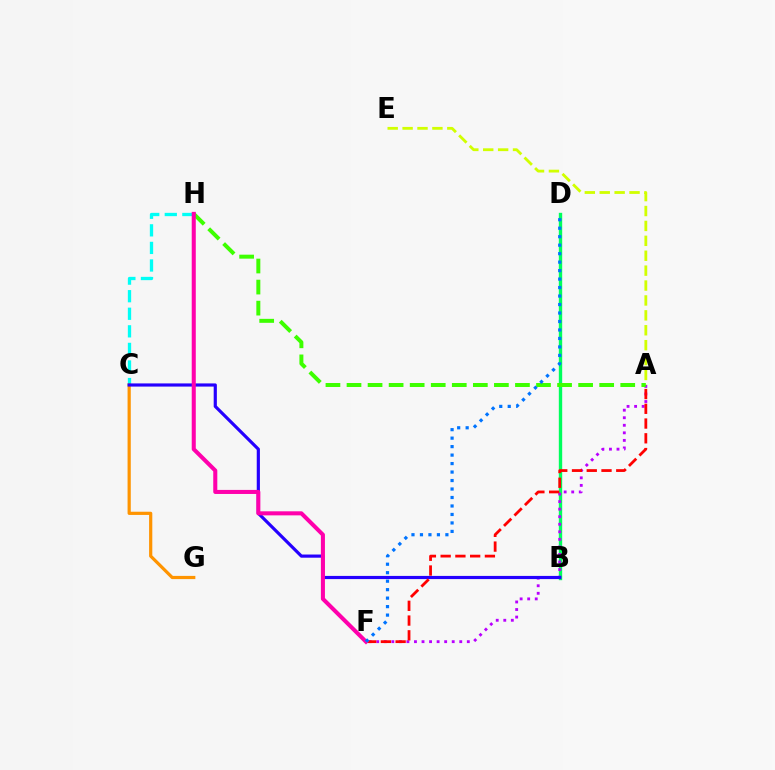{('C', 'H'): [{'color': '#00fff6', 'line_style': 'dashed', 'thickness': 2.39}], ('A', 'E'): [{'color': '#d1ff00', 'line_style': 'dashed', 'thickness': 2.02}], ('B', 'D'): [{'color': '#00ff5c', 'line_style': 'solid', 'thickness': 2.42}], ('C', 'G'): [{'color': '#ff9400', 'line_style': 'solid', 'thickness': 2.31}], ('A', 'F'): [{'color': '#b900ff', 'line_style': 'dotted', 'thickness': 2.05}, {'color': '#ff0000', 'line_style': 'dashed', 'thickness': 2.0}], ('A', 'H'): [{'color': '#3dff00', 'line_style': 'dashed', 'thickness': 2.86}], ('B', 'C'): [{'color': '#2500ff', 'line_style': 'solid', 'thickness': 2.28}], ('F', 'H'): [{'color': '#ff00ac', 'line_style': 'solid', 'thickness': 2.92}], ('D', 'F'): [{'color': '#0074ff', 'line_style': 'dotted', 'thickness': 2.3}]}